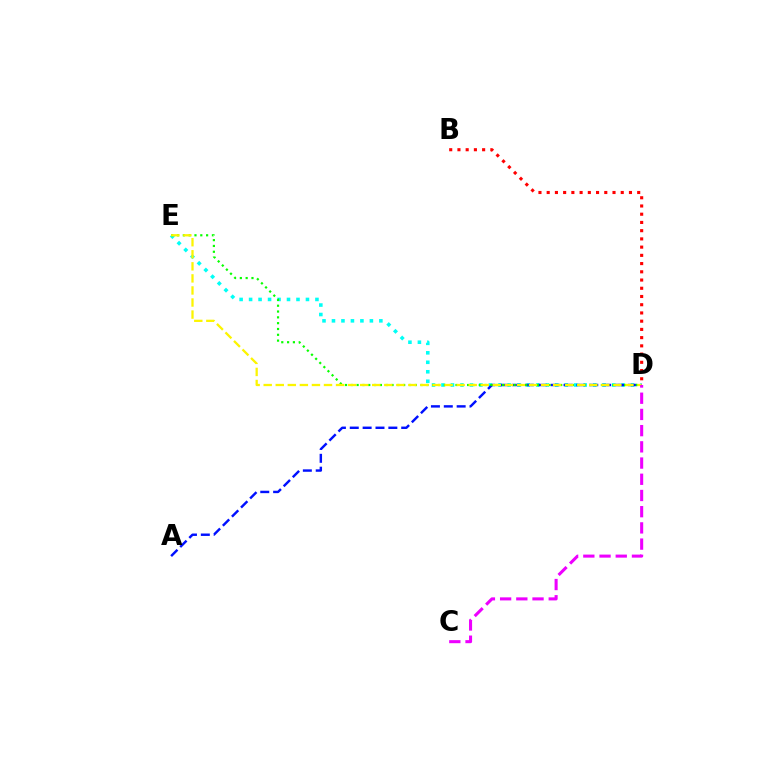{('D', 'E'): [{'color': '#00fff6', 'line_style': 'dotted', 'thickness': 2.58}, {'color': '#08ff00', 'line_style': 'dotted', 'thickness': 1.58}, {'color': '#fcf500', 'line_style': 'dashed', 'thickness': 1.64}], ('A', 'D'): [{'color': '#0010ff', 'line_style': 'dashed', 'thickness': 1.75}], ('B', 'D'): [{'color': '#ff0000', 'line_style': 'dotted', 'thickness': 2.24}], ('C', 'D'): [{'color': '#ee00ff', 'line_style': 'dashed', 'thickness': 2.2}]}